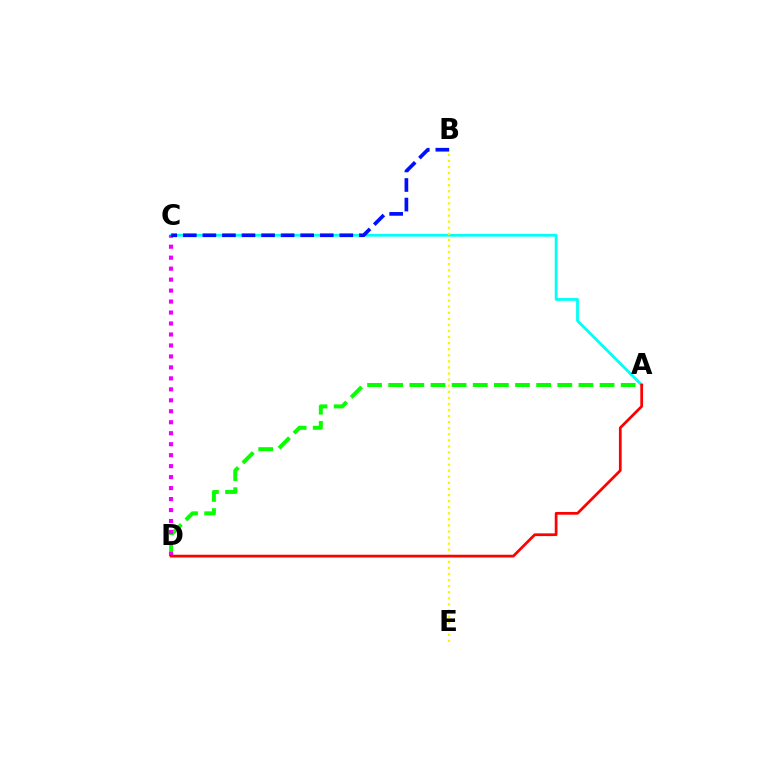{('A', 'D'): [{'color': '#08ff00', 'line_style': 'dashed', 'thickness': 2.87}, {'color': '#ff0000', 'line_style': 'solid', 'thickness': 1.97}], ('A', 'C'): [{'color': '#00fff6', 'line_style': 'solid', 'thickness': 2.0}], ('C', 'D'): [{'color': '#ee00ff', 'line_style': 'dotted', 'thickness': 2.98}], ('B', 'C'): [{'color': '#0010ff', 'line_style': 'dashed', 'thickness': 2.66}], ('B', 'E'): [{'color': '#fcf500', 'line_style': 'dotted', 'thickness': 1.65}]}